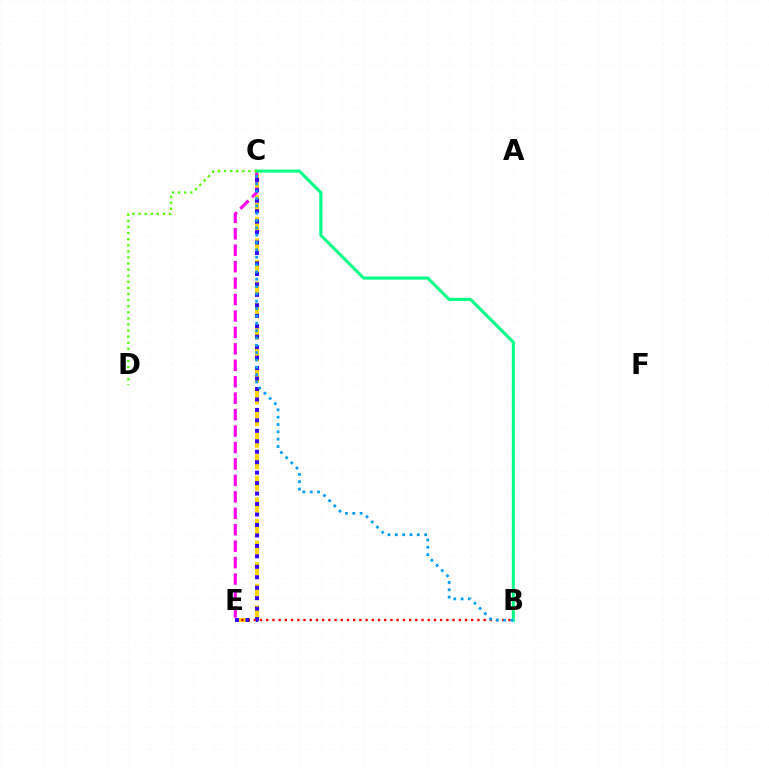{('C', 'E'): [{'color': '#ffd500', 'line_style': 'dashed', 'thickness': 2.93}, {'color': '#ff00ed', 'line_style': 'dashed', 'thickness': 2.23}, {'color': '#3700ff', 'line_style': 'dotted', 'thickness': 2.84}], ('B', 'E'): [{'color': '#ff0000', 'line_style': 'dotted', 'thickness': 1.69}], ('B', 'C'): [{'color': '#00ff86', 'line_style': 'solid', 'thickness': 2.22}, {'color': '#009eff', 'line_style': 'dotted', 'thickness': 1.99}], ('C', 'D'): [{'color': '#4fff00', 'line_style': 'dotted', 'thickness': 1.65}]}